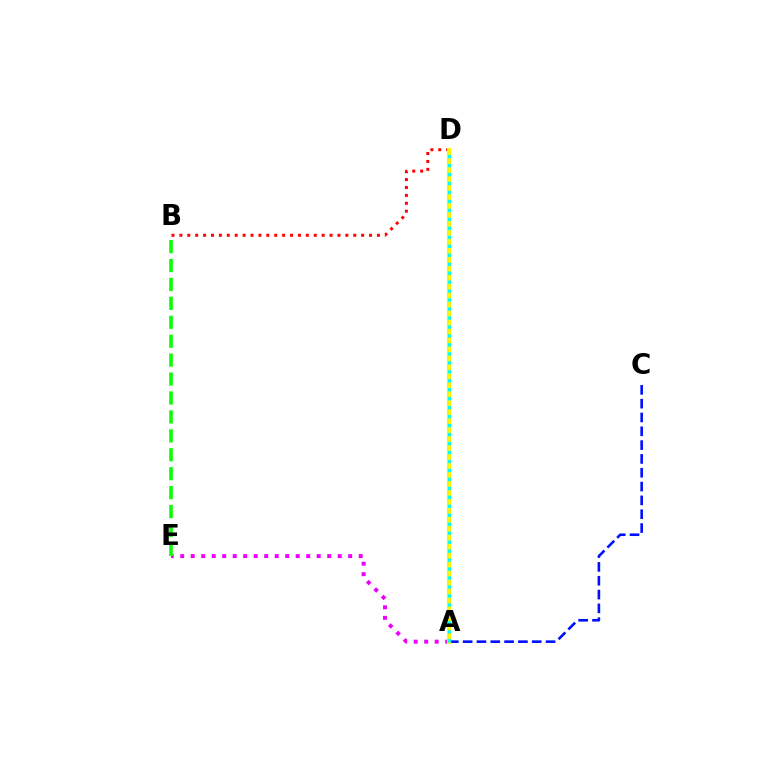{('A', 'E'): [{'color': '#ee00ff', 'line_style': 'dotted', 'thickness': 2.85}], ('B', 'D'): [{'color': '#ff0000', 'line_style': 'dotted', 'thickness': 2.15}], ('B', 'E'): [{'color': '#08ff00', 'line_style': 'dashed', 'thickness': 2.57}], ('A', 'C'): [{'color': '#0010ff', 'line_style': 'dashed', 'thickness': 1.88}], ('A', 'D'): [{'color': '#fcf500', 'line_style': 'solid', 'thickness': 2.96}, {'color': '#00fff6', 'line_style': 'dotted', 'thickness': 2.44}]}